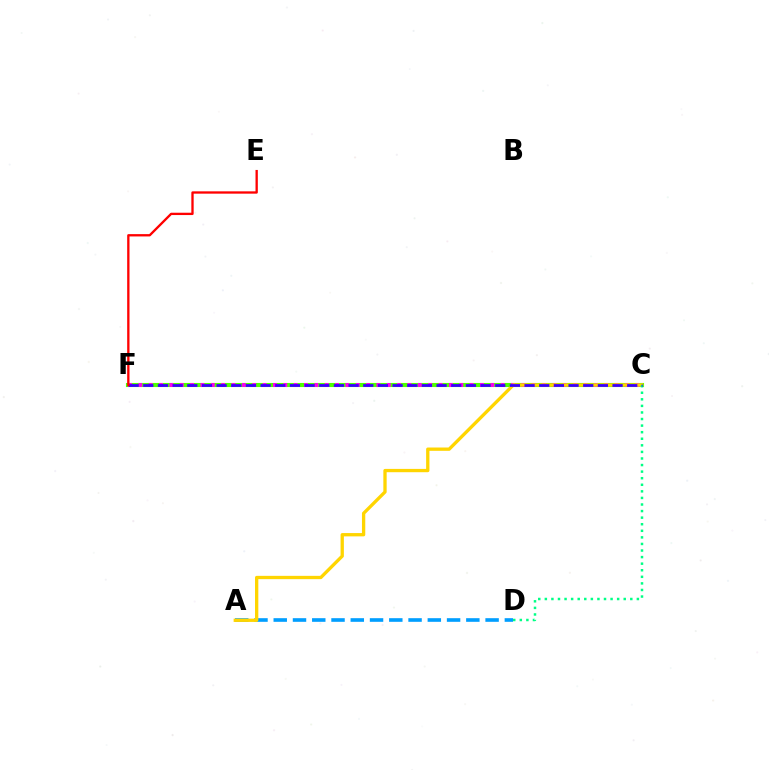{('C', 'F'): [{'color': '#4fff00', 'line_style': 'solid', 'thickness': 2.95}, {'color': '#ff00ed', 'line_style': 'dotted', 'thickness': 2.81}, {'color': '#3700ff', 'line_style': 'dashed', 'thickness': 1.99}], ('A', 'D'): [{'color': '#009eff', 'line_style': 'dashed', 'thickness': 2.62}], ('A', 'C'): [{'color': '#ffd500', 'line_style': 'solid', 'thickness': 2.38}], ('C', 'D'): [{'color': '#00ff86', 'line_style': 'dotted', 'thickness': 1.79}], ('E', 'F'): [{'color': '#ff0000', 'line_style': 'solid', 'thickness': 1.67}]}